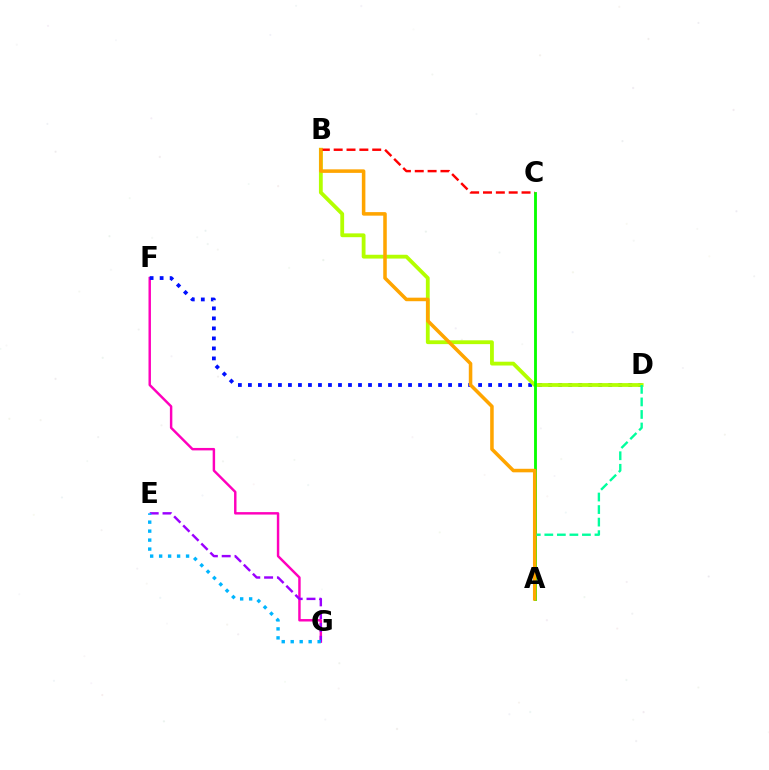{('F', 'G'): [{'color': '#ff00bd', 'line_style': 'solid', 'thickness': 1.76}], ('D', 'F'): [{'color': '#0010ff', 'line_style': 'dotted', 'thickness': 2.72}], ('E', 'G'): [{'color': '#9b00ff', 'line_style': 'dashed', 'thickness': 1.74}, {'color': '#00b5ff', 'line_style': 'dotted', 'thickness': 2.44}], ('B', 'D'): [{'color': '#b3ff00', 'line_style': 'solid', 'thickness': 2.74}], ('A', 'C'): [{'color': '#08ff00', 'line_style': 'solid', 'thickness': 2.05}], ('A', 'D'): [{'color': '#00ff9d', 'line_style': 'dashed', 'thickness': 1.7}], ('B', 'C'): [{'color': '#ff0000', 'line_style': 'dashed', 'thickness': 1.75}], ('A', 'B'): [{'color': '#ffa500', 'line_style': 'solid', 'thickness': 2.54}]}